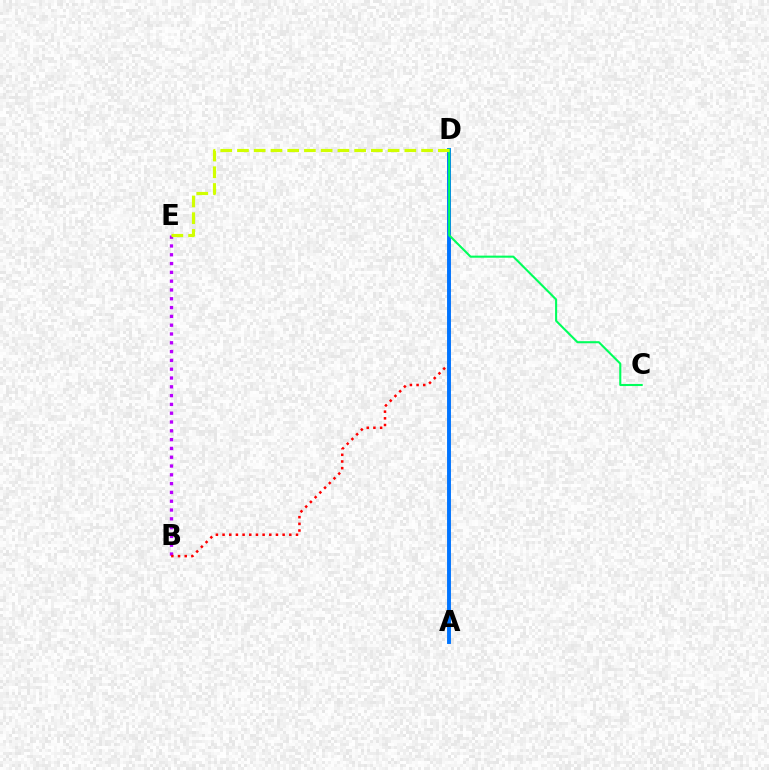{('B', 'E'): [{'color': '#b900ff', 'line_style': 'dotted', 'thickness': 2.39}], ('B', 'D'): [{'color': '#ff0000', 'line_style': 'dotted', 'thickness': 1.81}], ('A', 'D'): [{'color': '#0074ff', 'line_style': 'solid', 'thickness': 2.81}], ('C', 'D'): [{'color': '#00ff5c', 'line_style': 'solid', 'thickness': 1.51}], ('D', 'E'): [{'color': '#d1ff00', 'line_style': 'dashed', 'thickness': 2.27}]}